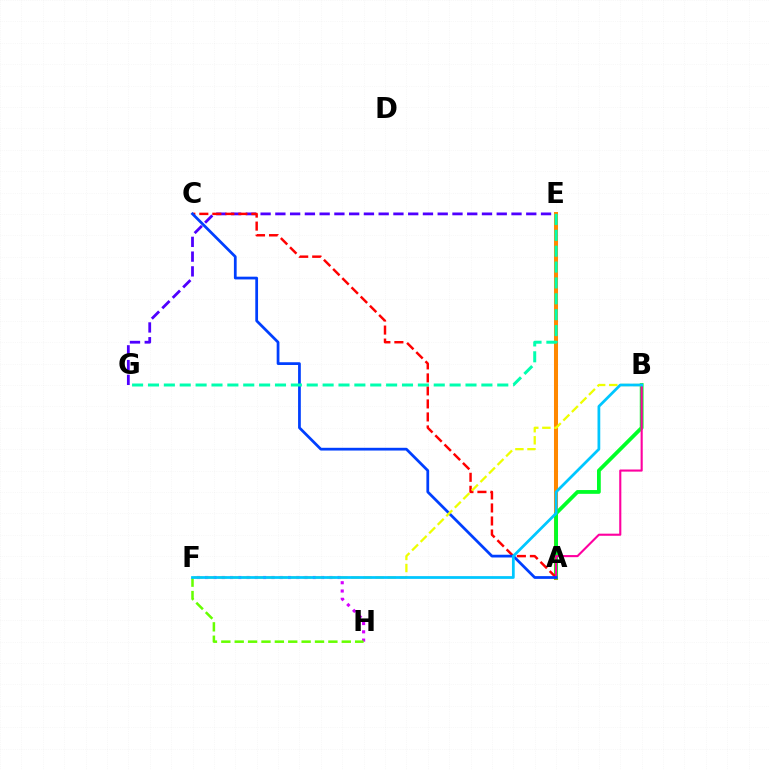{('E', 'G'): [{'color': '#4f00ff', 'line_style': 'dashed', 'thickness': 2.0}, {'color': '#00ffaf', 'line_style': 'dashed', 'thickness': 2.16}], ('A', 'E'): [{'color': '#ff8800', 'line_style': 'solid', 'thickness': 2.9}], ('F', 'H'): [{'color': '#d600ff', 'line_style': 'dotted', 'thickness': 2.25}, {'color': '#66ff00', 'line_style': 'dashed', 'thickness': 1.82}], ('A', 'B'): [{'color': '#00ff27', 'line_style': 'solid', 'thickness': 2.72}, {'color': '#ff00a0', 'line_style': 'solid', 'thickness': 1.52}], ('A', 'C'): [{'color': '#ff0000', 'line_style': 'dashed', 'thickness': 1.77}, {'color': '#003fff', 'line_style': 'solid', 'thickness': 1.98}], ('B', 'F'): [{'color': '#eeff00', 'line_style': 'dashed', 'thickness': 1.64}, {'color': '#00c7ff', 'line_style': 'solid', 'thickness': 1.98}]}